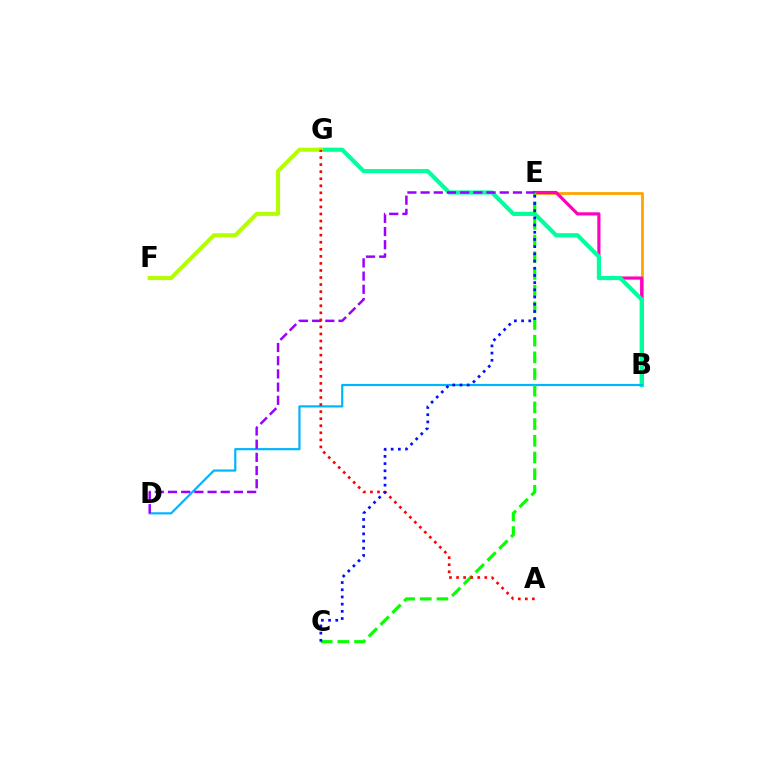{('B', 'E'): [{'color': '#ffa500', 'line_style': 'solid', 'thickness': 2.01}, {'color': '#ff00bd', 'line_style': 'solid', 'thickness': 2.28}], ('B', 'G'): [{'color': '#00ff9d', 'line_style': 'solid', 'thickness': 2.98}], ('B', 'D'): [{'color': '#00b5ff', 'line_style': 'solid', 'thickness': 1.57}], ('C', 'E'): [{'color': '#08ff00', 'line_style': 'dashed', 'thickness': 2.27}, {'color': '#0010ff', 'line_style': 'dotted', 'thickness': 1.95}], ('D', 'E'): [{'color': '#9b00ff', 'line_style': 'dashed', 'thickness': 1.79}], ('F', 'G'): [{'color': '#b3ff00', 'line_style': 'solid', 'thickness': 2.91}], ('A', 'G'): [{'color': '#ff0000', 'line_style': 'dotted', 'thickness': 1.92}]}